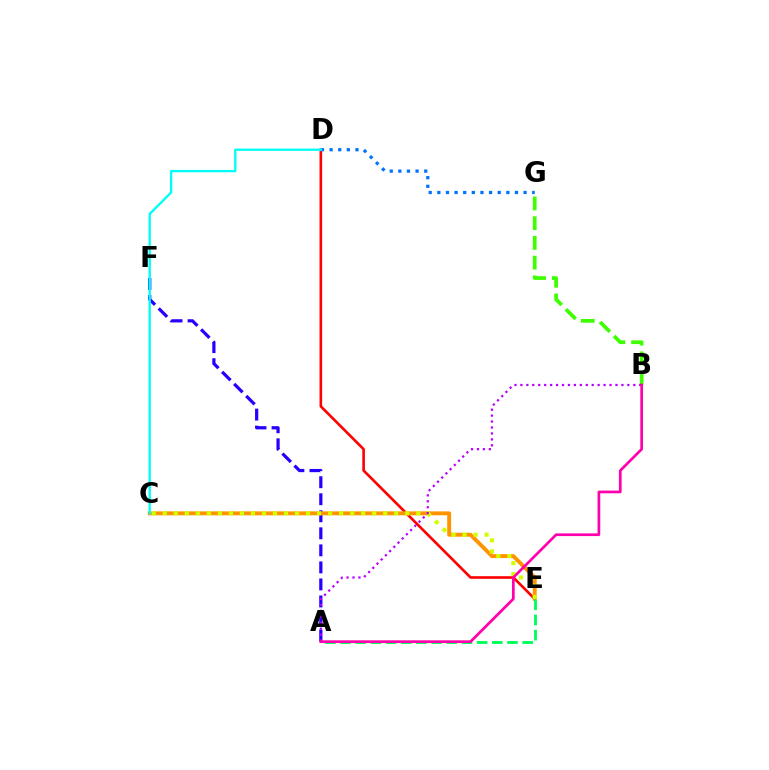{('A', 'F'): [{'color': '#2500ff', 'line_style': 'dashed', 'thickness': 2.31}], ('D', 'E'): [{'color': '#ff0000', 'line_style': 'solid', 'thickness': 1.89}], ('D', 'G'): [{'color': '#0074ff', 'line_style': 'dotted', 'thickness': 2.34}], ('C', 'E'): [{'color': '#ff9400', 'line_style': 'solid', 'thickness': 2.82}, {'color': '#d1ff00', 'line_style': 'dotted', 'thickness': 2.99}], ('B', 'G'): [{'color': '#3dff00', 'line_style': 'dashed', 'thickness': 2.68}], ('C', 'D'): [{'color': '#00fff6', 'line_style': 'solid', 'thickness': 1.69}], ('A', 'B'): [{'color': '#b900ff', 'line_style': 'dotted', 'thickness': 1.61}, {'color': '#ff00ac', 'line_style': 'solid', 'thickness': 1.95}], ('A', 'E'): [{'color': '#00ff5c', 'line_style': 'dashed', 'thickness': 2.06}]}